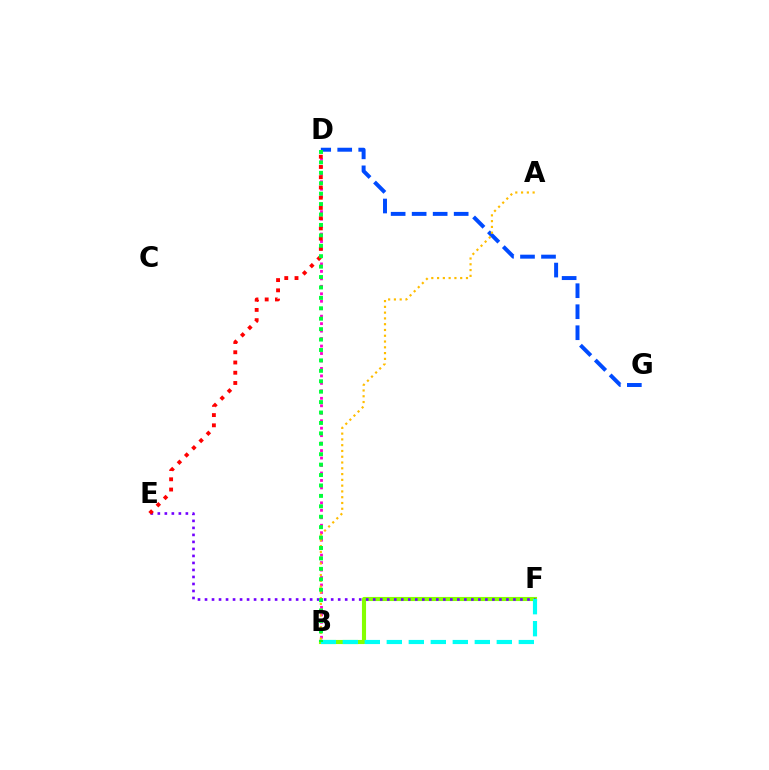{('B', 'D'): [{'color': '#ff00cf', 'line_style': 'dotted', 'thickness': 2.03}, {'color': '#00ff39', 'line_style': 'dotted', 'thickness': 2.83}], ('D', 'G'): [{'color': '#004bff', 'line_style': 'dashed', 'thickness': 2.85}], ('B', 'F'): [{'color': '#84ff00', 'line_style': 'solid', 'thickness': 2.96}, {'color': '#00fff6', 'line_style': 'dashed', 'thickness': 2.99}], ('A', 'B'): [{'color': '#ffbd00', 'line_style': 'dotted', 'thickness': 1.57}], ('E', 'F'): [{'color': '#7200ff', 'line_style': 'dotted', 'thickness': 1.9}], ('D', 'E'): [{'color': '#ff0000', 'line_style': 'dotted', 'thickness': 2.78}]}